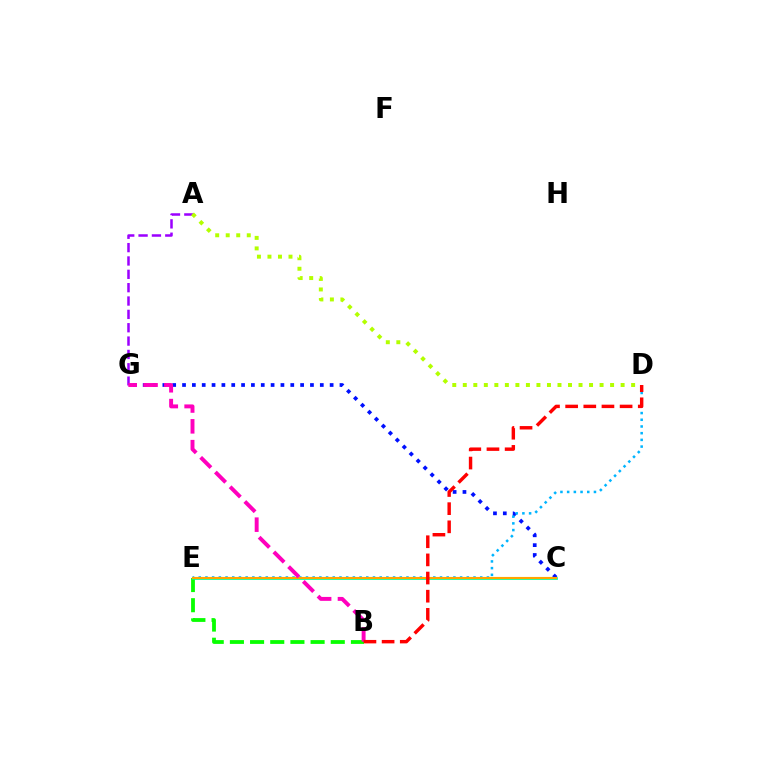{('C', 'G'): [{'color': '#0010ff', 'line_style': 'dotted', 'thickness': 2.67}], ('D', 'E'): [{'color': '#00b5ff', 'line_style': 'dotted', 'thickness': 1.82}], ('A', 'G'): [{'color': '#9b00ff', 'line_style': 'dashed', 'thickness': 1.81}], ('B', 'E'): [{'color': '#08ff00', 'line_style': 'dashed', 'thickness': 2.74}], ('C', 'E'): [{'color': '#00ff9d', 'line_style': 'solid', 'thickness': 1.96}, {'color': '#ffa500', 'line_style': 'solid', 'thickness': 1.53}], ('A', 'D'): [{'color': '#b3ff00', 'line_style': 'dotted', 'thickness': 2.86}], ('B', 'G'): [{'color': '#ff00bd', 'line_style': 'dashed', 'thickness': 2.83}], ('B', 'D'): [{'color': '#ff0000', 'line_style': 'dashed', 'thickness': 2.47}]}